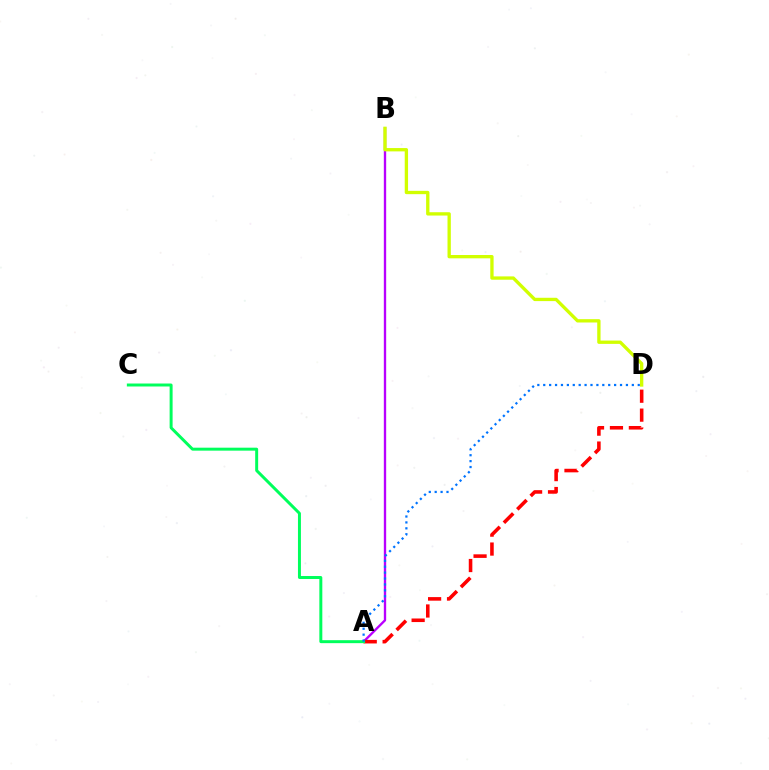{('A', 'B'): [{'color': '#b900ff', 'line_style': 'solid', 'thickness': 1.69}], ('A', 'D'): [{'color': '#ff0000', 'line_style': 'dashed', 'thickness': 2.57}, {'color': '#0074ff', 'line_style': 'dotted', 'thickness': 1.6}], ('B', 'D'): [{'color': '#d1ff00', 'line_style': 'solid', 'thickness': 2.39}], ('A', 'C'): [{'color': '#00ff5c', 'line_style': 'solid', 'thickness': 2.14}]}